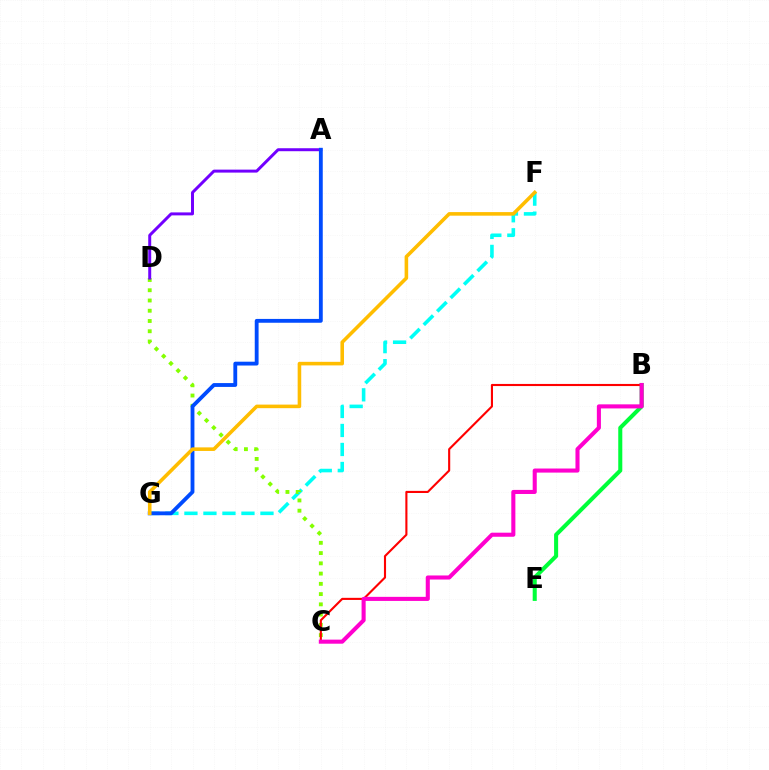{('F', 'G'): [{'color': '#00fff6', 'line_style': 'dashed', 'thickness': 2.58}, {'color': '#ffbd00', 'line_style': 'solid', 'thickness': 2.57}], ('C', 'D'): [{'color': '#84ff00', 'line_style': 'dotted', 'thickness': 2.79}], ('B', 'E'): [{'color': '#00ff39', 'line_style': 'solid', 'thickness': 2.91}], ('A', 'D'): [{'color': '#7200ff', 'line_style': 'solid', 'thickness': 2.14}], ('A', 'G'): [{'color': '#004bff', 'line_style': 'solid', 'thickness': 2.76}], ('B', 'C'): [{'color': '#ff0000', 'line_style': 'solid', 'thickness': 1.52}, {'color': '#ff00cf', 'line_style': 'solid', 'thickness': 2.93}]}